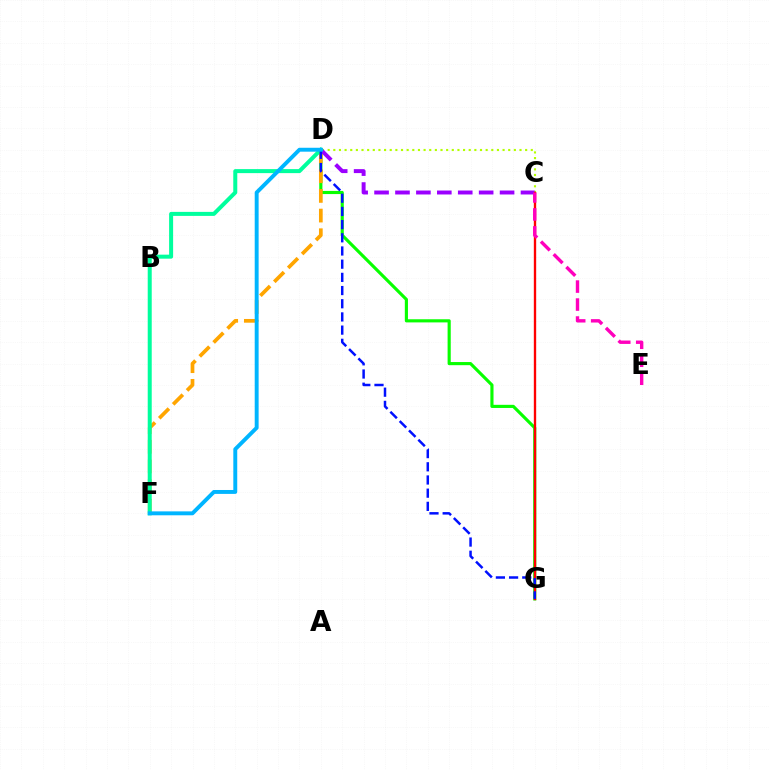{('D', 'G'): [{'color': '#08ff00', 'line_style': 'solid', 'thickness': 2.26}, {'color': '#0010ff', 'line_style': 'dashed', 'thickness': 1.79}], ('C', 'D'): [{'color': '#b3ff00', 'line_style': 'dotted', 'thickness': 1.53}, {'color': '#9b00ff', 'line_style': 'dashed', 'thickness': 2.84}], ('D', 'F'): [{'color': '#ffa500', 'line_style': 'dashed', 'thickness': 2.67}, {'color': '#00ff9d', 'line_style': 'solid', 'thickness': 2.89}, {'color': '#00b5ff', 'line_style': 'solid', 'thickness': 2.82}], ('C', 'G'): [{'color': '#ff0000', 'line_style': 'solid', 'thickness': 1.69}], ('C', 'E'): [{'color': '#ff00bd', 'line_style': 'dashed', 'thickness': 2.44}]}